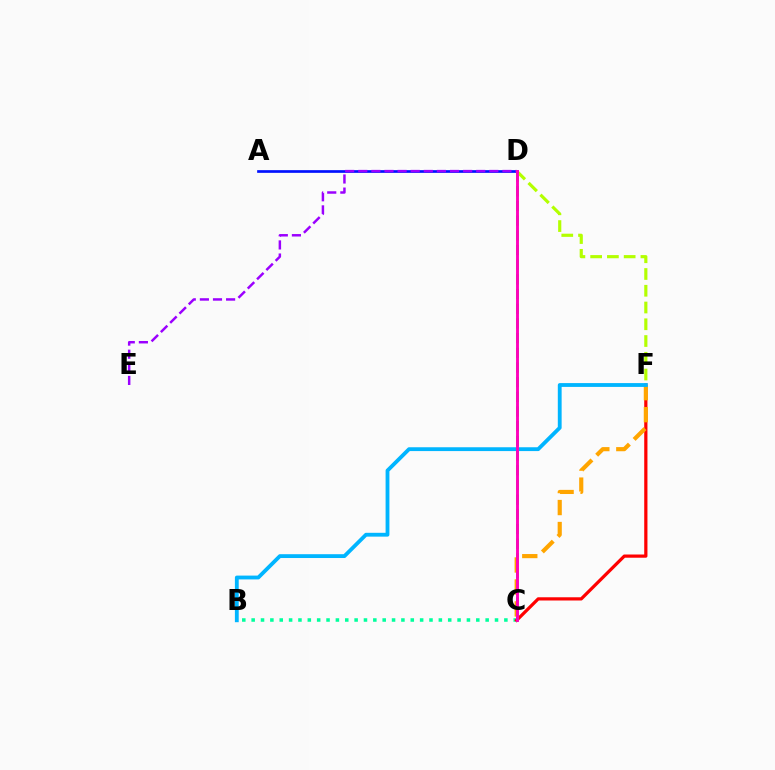{('B', 'C'): [{'color': '#00ff9d', 'line_style': 'dotted', 'thickness': 2.54}], ('C', 'D'): [{'color': '#08ff00', 'line_style': 'dashed', 'thickness': 1.99}, {'color': '#ff00bd', 'line_style': 'solid', 'thickness': 2.09}], ('C', 'F'): [{'color': '#ff0000', 'line_style': 'solid', 'thickness': 2.32}, {'color': '#ffa500', 'line_style': 'dashed', 'thickness': 2.99}], ('D', 'F'): [{'color': '#b3ff00', 'line_style': 'dashed', 'thickness': 2.28}], ('A', 'D'): [{'color': '#0010ff', 'line_style': 'solid', 'thickness': 1.94}], ('D', 'E'): [{'color': '#9b00ff', 'line_style': 'dashed', 'thickness': 1.78}], ('B', 'F'): [{'color': '#00b5ff', 'line_style': 'solid', 'thickness': 2.75}]}